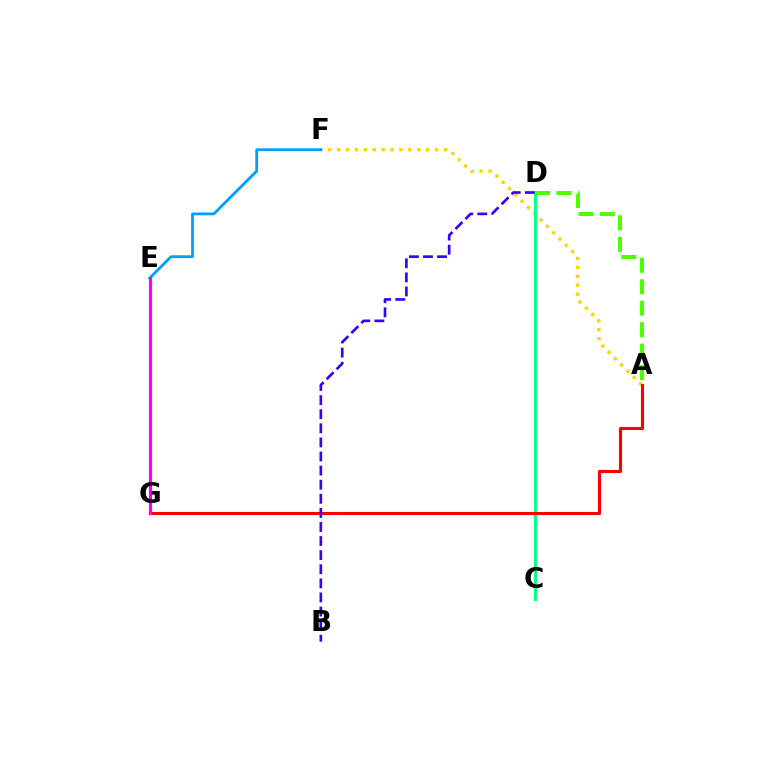{('A', 'F'): [{'color': '#ffd500', 'line_style': 'dotted', 'thickness': 2.42}], ('C', 'D'): [{'color': '#00ff86', 'line_style': 'solid', 'thickness': 2.06}], ('E', 'F'): [{'color': '#009eff', 'line_style': 'solid', 'thickness': 2.0}], ('A', 'G'): [{'color': '#ff0000', 'line_style': 'solid', 'thickness': 2.22}], ('E', 'G'): [{'color': '#ff00ed', 'line_style': 'solid', 'thickness': 2.29}], ('B', 'D'): [{'color': '#3700ff', 'line_style': 'dashed', 'thickness': 1.91}], ('A', 'D'): [{'color': '#4fff00', 'line_style': 'dashed', 'thickness': 2.92}]}